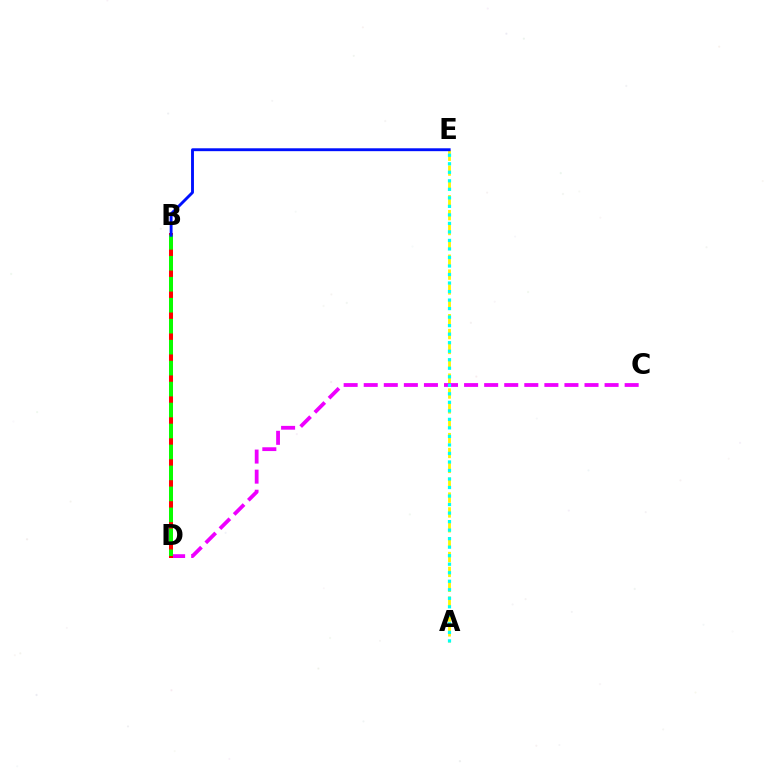{('A', 'E'): [{'color': '#fcf500', 'line_style': 'dashed', 'thickness': 2.02}, {'color': '#00fff6', 'line_style': 'dotted', 'thickness': 2.31}], ('C', 'D'): [{'color': '#ee00ff', 'line_style': 'dashed', 'thickness': 2.73}], ('B', 'D'): [{'color': '#ff0000', 'line_style': 'solid', 'thickness': 2.87}, {'color': '#08ff00', 'line_style': 'dashed', 'thickness': 2.85}], ('B', 'E'): [{'color': '#0010ff', 'line_style': 'solid', 'thickness': 2.08}]}